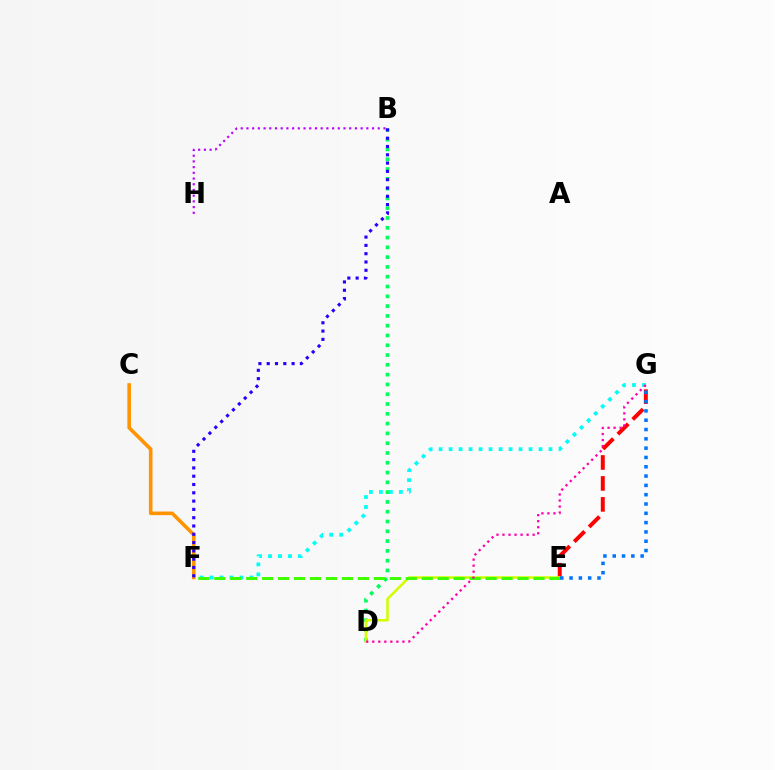{('C', 'F'): [{'color': '#ff9400', 'line_style': 'solid', 'thickness': 2.59}], ('E', 'G'): [{'color': '#ff0000', 'line_style': 'dashed', 'thickness': 2.84}, {'color': '#0074ff', 'line_style': 'dotted', 'thickness': 2.53}], ('F', 'G'): [{'color': '#00fff6', 'line_style': 'dotted', 'thickness': 2.71}], ('B', 'D'): [{'color': '#00ff5c', 'line_style': 'dotted', 'thickness': 2.66}], ('D', 'E'): [{'color': '#d1ff00', 'line_style': 'solid', 'thickness': 1.85}], ('B', 'H'): [{'color': '#b900ff', 'line_style': 'dotted', 'thickness': 1.55}], ('E', 'F'): [{'color': '#3dff00', 'line_style': 'dashed', 'thickness': 2.17}], ('B', 'F'): [{'color': '#2500ff', 'line_style': 'dotted', 'thickness': 2.25}], ('D', 'G'): [{'color': '#ff00ac', 'line_style': 'dotted', 'thickness': 1.64}]}